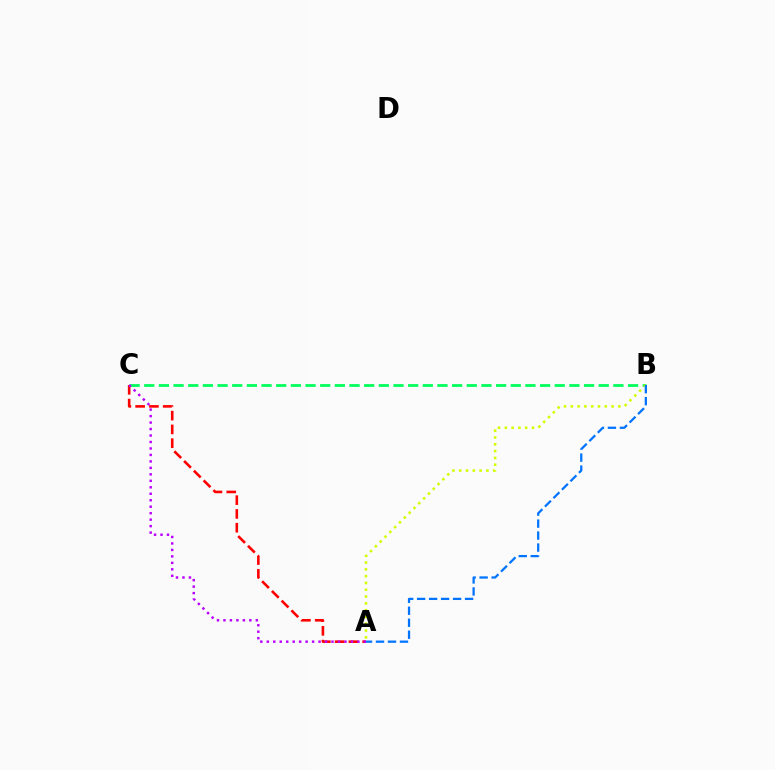{('A', 'C'): [{'color': '#ff0000', 'line_style': 'dashed', 'thickness': 1.87}, {'color': '#b900ff', 'line_style': 'dotted', 'thickness': 1.76}], ('B', 'C'): [{'color': '#00ff5c', 'line_style': 'dashed', 'thickness': 1.99}], ('A', 'B'): [{'color': '#d1ff00', 'line_style': 'dotted', 'thickness': 1.85}, {'color': '#0074ff', 'line_style': 'dashed', 'thickness': 1.63}]}